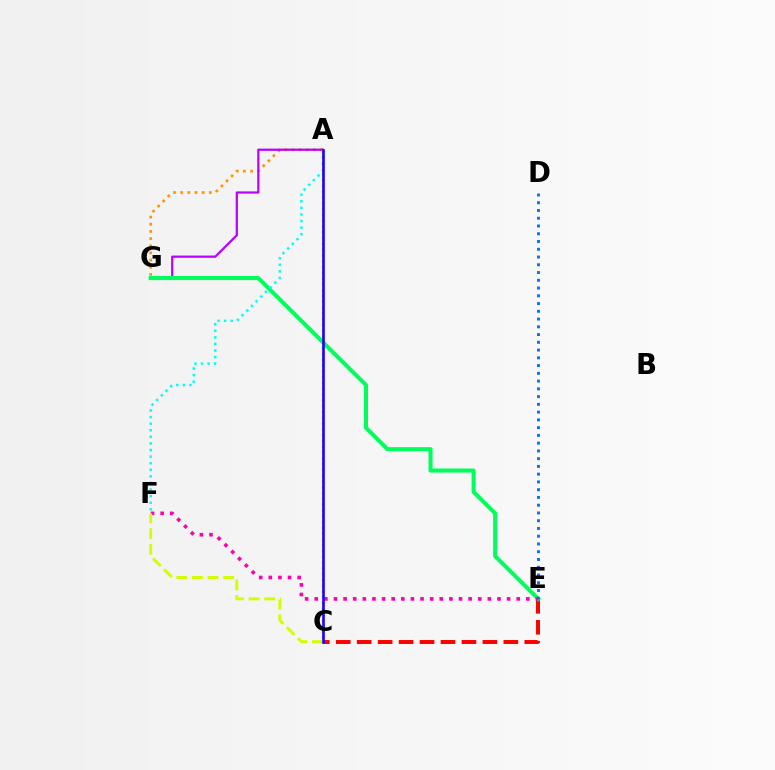{('A', 'G'): [{'color': '#ff9400', 'line_style': 'dotted', 'thickness': 1.95}, {'color': '#b900ff', 'line_style': 'solid', 'thickness': 1.6}], ('C', 'E'): [{'color': '#ff0000', 'line_style': 'dashed', 'thickness': 2.85}], ('E', 'G'): [{'color': '#00ff5c', 'line_style': 'solid', 'thickness': 2.93}], ('A', 'C'): [{'color': '#3dff00', 'line_style': 'dotted', 'thickness': 1.57}, {'color': '#2500ff', 'line_style': 'solid', 'thickness': 1.92}], ('D', 'E'): [{'color': '#0074ff', 'line_style': 'dotted', 'thickness': 2.11}], ('E', 'F'): [{'color': '#ff00ac', 'line_style': 'dotted', 'thickness': 2.61}], ('A', 'F'): [{'color': '#00fff6', 'line_style': 'dotted', 'thickness': 1.79}], ('C', 'F'): [{'color': '#d1ff00', 'line_style': 'dashed', 'thickness': 2.12}]}